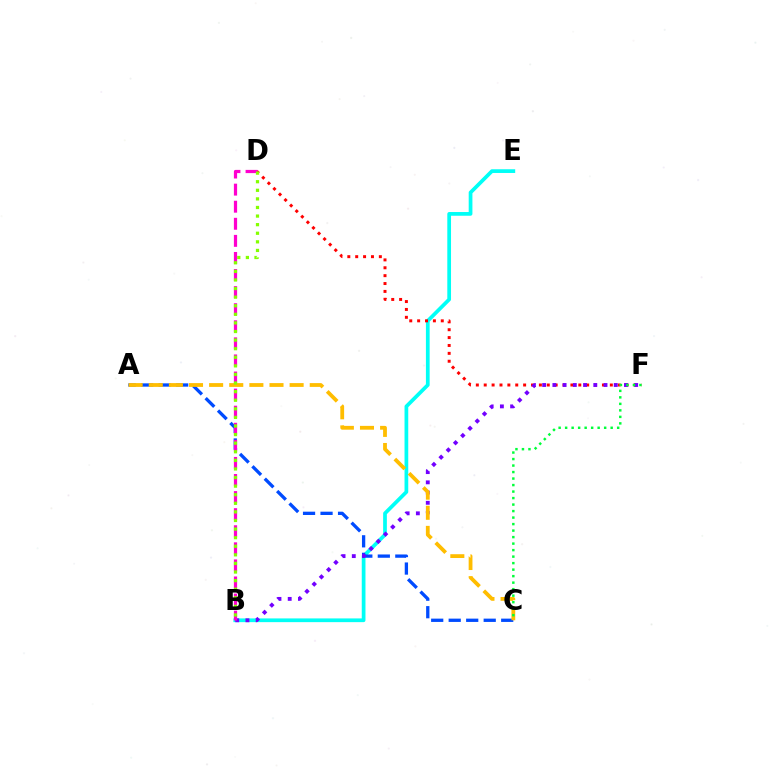{('B', 'E'): [{'color': '#00fff6', 'line_style': 'solid', 'thickness': 2.68}], ('D', 'F'): [{'color': '#ff0000', 'line_style': 'dotted', 'thickness': 2.14}], ('A', 'C'): [{'color': '#004bff', 'line_style': 'dashed', 'thickness': 2.38}, {'color': '#ffbd00', 'line_style': 'dashed', 'thickness': 2.73}], ('B', 'F'): [{'color': '#7200ff', 'line_style': 'dotted', 'thickness': 2.78}], ('B', 'D'): [{'color': '#ff00cf', 'line_style': 'dashed', 'thickness': 2.32}, {'color': '#84ff00', 'line_style': 'dotted', 'thickness': 2.33}], ('C', 'F'): [{'color': '#00ff39', 'line_style': 'dotted', 'thickness': 1.77}]}